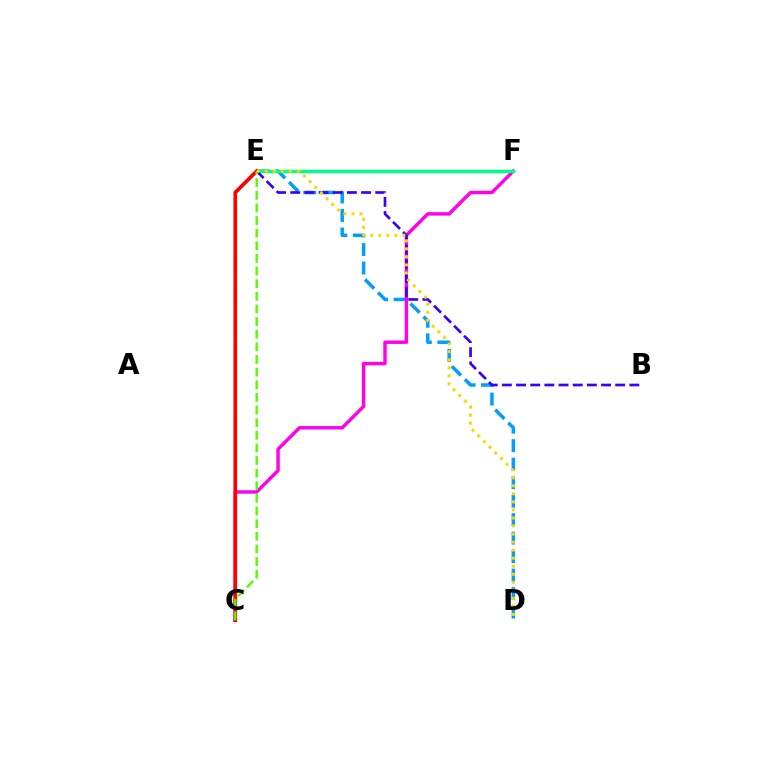{('D', 'E'): [{'color': '#009eff', 'line_style': 'dashed', 'thickness': 2.51}, {'color': '#ffd500', 'line_style': 'dotted', 'thickness': 2.18}], ('C', 'F'): [{'color': '#ff00ed', 'line_style': 'solid', 'thickness': 2.47}], ('E', 'F'): [{'color': '#00ff86', 'line_style': 'solid', 'thickness': 2.47}], ('B', 'E'): [{'color': '#3700ff', 'line_style': 'dashed', 'thickness': 1.92}], ('C', 'E'): [{'color': '#ff0000', 'line_style': 'solid', 'thickness': 2.67}, {'color': '#4fff00', 'line_style': 'dashed', 'thickness': 1.72}]}